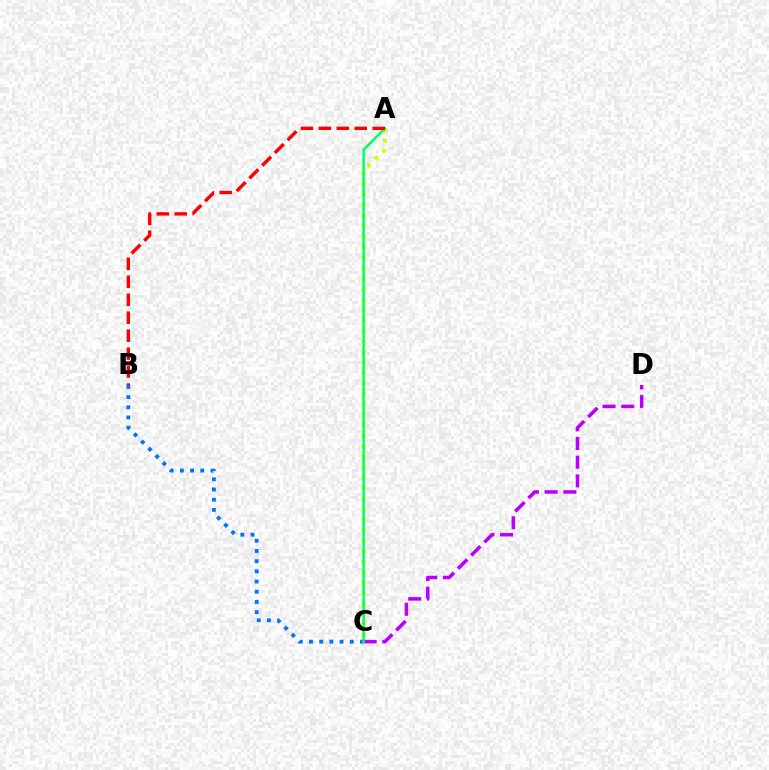{('B', 'C'): [{'color': '#0074ff', 'line_style': 'dotted', 'thickness': 2.77}], ('C', 'D'): [{'color': '#b900ff', 'line_style': 'dashed', 'thickness': 2.54}], ('A', 'C'): [{'color': '#d1ff00', 'line_style': 'dotted', 'thickness': 2.85}, {'color': '#00ff5c', 'line_style': 'solid', 'thickness': 1.78}], ('A', 'B'): [{'color': '#ff0000', 'line_style': 'dashed', 'thickness': 2.44}]}